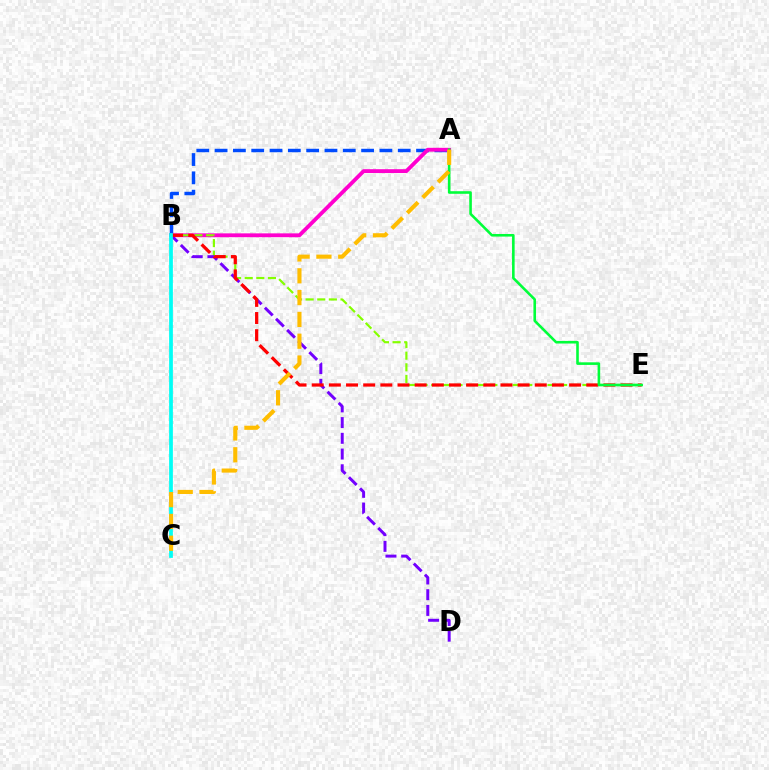{('A', 'B'): [{'color': '#004bff', 'line_style': 'dashed', 'thickness': 2.49}, {'color': '#ff00cf', 'line_style': 'solid', 'thickness': 2.76}], ('B', 'E'): [{'color': '#84ff00', 'line_style': 'dashed', 'thickness': 1.58}, {'color': '#ff0000', 'line_style': 'dashed', 'thickness': 2.33}], ('B', 'D'): [{'color': '#7200ff', 'line_style': 'dashed', 'thickness': 2.14}], ('A', 'E'): [{'color': '#00ff39', 'line_style': 'solid', 'thickness': 1.87}], ('B', 'C'): [{'color': '#00fff6', 'line_style': 'solid', 'thickness': 2.7}], ('A', 'C'): [{'color': '#ffbd00', 'line_style': 'dashed', 'thickness': 2.96}]}